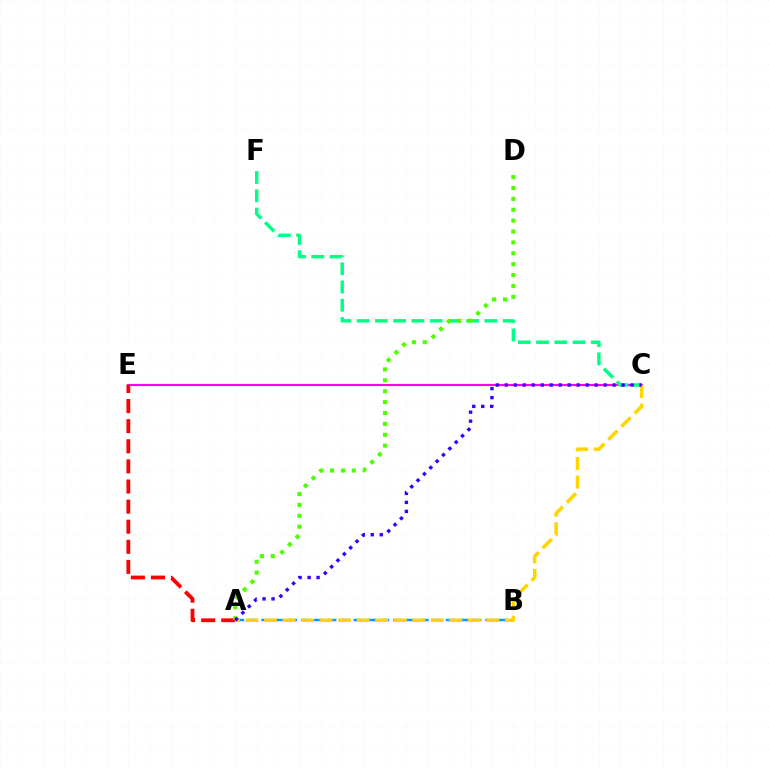{('C', 'E'): [{'color': '#ff00ed', 'line_style': 'solid', 'thickness': 1.53}], ('A', 'B'): [{'color': '#009eff', 'line_style': 'dashed', 'thickness': 1.79}], ('A', 'E'): [{'color': '#ff0000', 'line_style': 'dashed', 'thickness': 2.73}], ('C', 'F'): [{'color': '#00ff86', 'line_style': 'dashed', 'thickness': 2.48}], ('A', 'D'): [{'color': '#4fff00', 'line_style': 'dotted', 'thickness': 2.96}], ('A', 'C'): [{'color': '#ffd500', 'line_style': 'dashed', 'thickness': 2.52}, {'color': '#3700ff', 'line_style': 'dotted', 'thickness': 2.44}]}